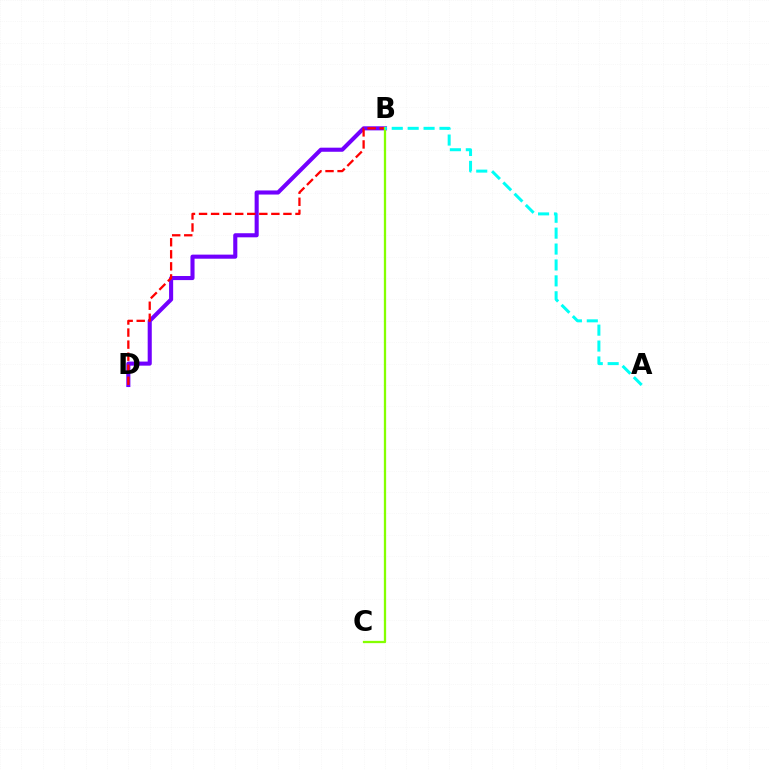{('B', 'D'): [{'color': '#7200ff', 'line_style': 'solid', 'thickness': 2.94}, {'color': '#ff0000', 'line_style': 'dashed', 'thickness': 1.64}], ('B', 'C'): [{'color': '#84ff00', 'line_style': 'solid', 'thickness': 1.65}], ('A', 'B'): [{'color': '#00fff6', 'line_style': 'dashed', 'thickness': 2.16}]}